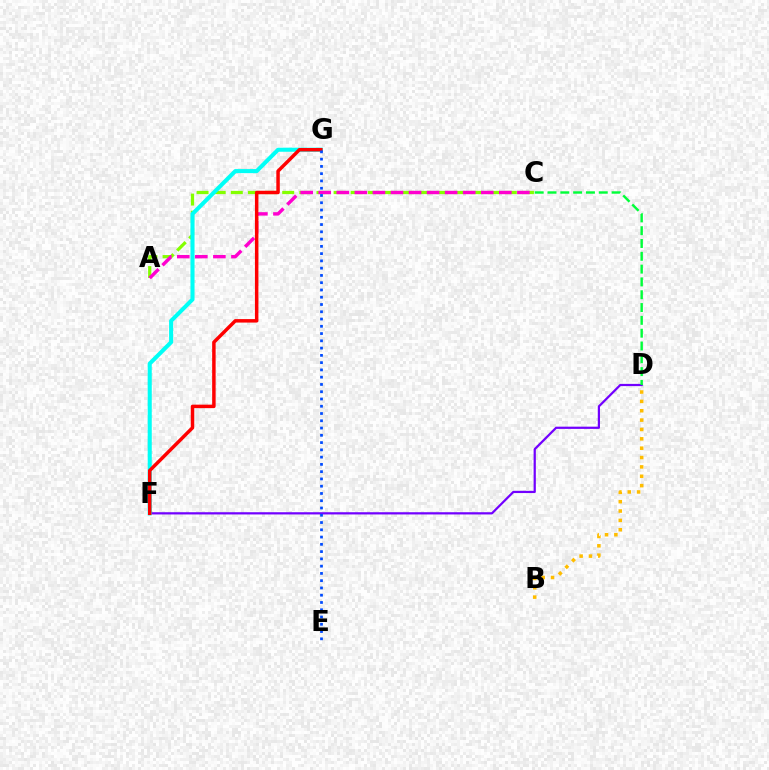{('D', 'F'): [{'color': '#7200ff', 'line_style': 'solid', 'thickness': 1.6}], ('A', 'C'): [{'color': '#84ff00', 'line_style': 'dashed', 'thickness': 2.33}, {'color': '#ff00cf', 'line_style': 'dashed', 'thickness': 2.45}], ('F', 'G'): [{'color': '#00fff6', 'line_style': 'solid', 'thickness': 2.93}, {'color': '#ff0000', 'line_style': 'solid', 'thickness': 2.5}], ('C', 'D'): [{'color': '#00ff39', 'line_style': 'dashed', 'thickness': 1.74}], ('B', 'D'): [{'color': '#ffbd00', 'line_style': 'dotted', 'thickness': 2.54}], ('E', 'G'): [{'color': '#004bff', 'line_style': 'dotted', 'thickness': 1.97}]}